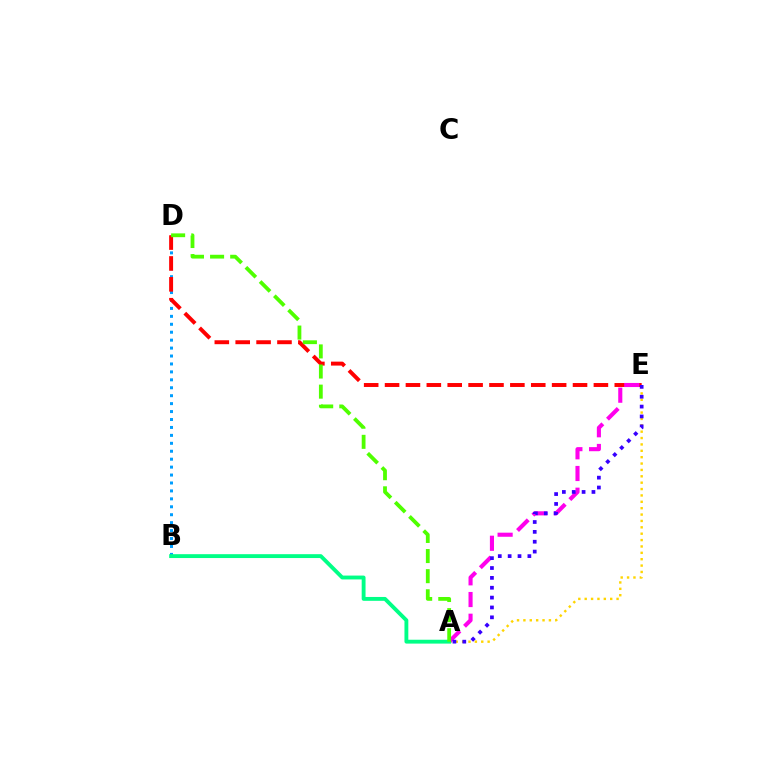{('B', 'D'): [{'color': '#009eff', 'line_style': 'dotted', 'thickness': 2.16}], ('D', 'E'): [{'color': '#ff0000', 'line_style': 'dashed', 'thickness': 2.84}], ('A', 'E'): [{'color': '#ffd500', 'line_style': 'dotted', 'thickness': 1.73}, {'color': '#ff00ed', 'line_style': 'dashed', 'thickness': 2.95}, {'color': '#3700ff', 'line_style': 'dotted', 'thickness': 2.68}], ('A', 'B'): [{'color': '#00ff86', 'line_style': 'solid', 'thickness': 2.78}], ('A', 'D'): [{'color': '#4fff00', 'line_style': 'dashed', 'thickness': 2.73}]}